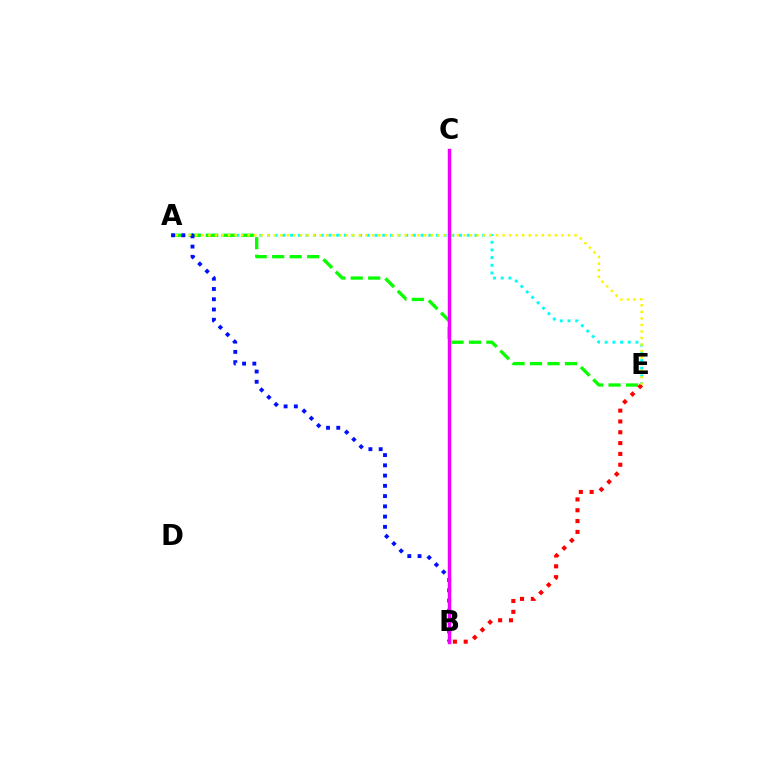{('A', 'E'): [{'color': '#00fff6', 'line_style': 'dotted', 'thickness': 2.09}, {'color': '#08ff00', 'line_style': 'dashed', 'thickness': 2.37}, {'color': '#fcf500', 'line_style': 'dotted', 'thickness': 1.78}], ('B', 'E'): [{'color': '#ff0000', 'line_style': 'dotted', 'thickness': 2.94}], ('A', 'B'): [{'color': '#0010ff', 'line_style': 'dotted', 'thickness': 2.79}], ('B', 'C'): [{'color': '#ee00ff', 'line_style': 'solid', 'thickness': 2.49}]}